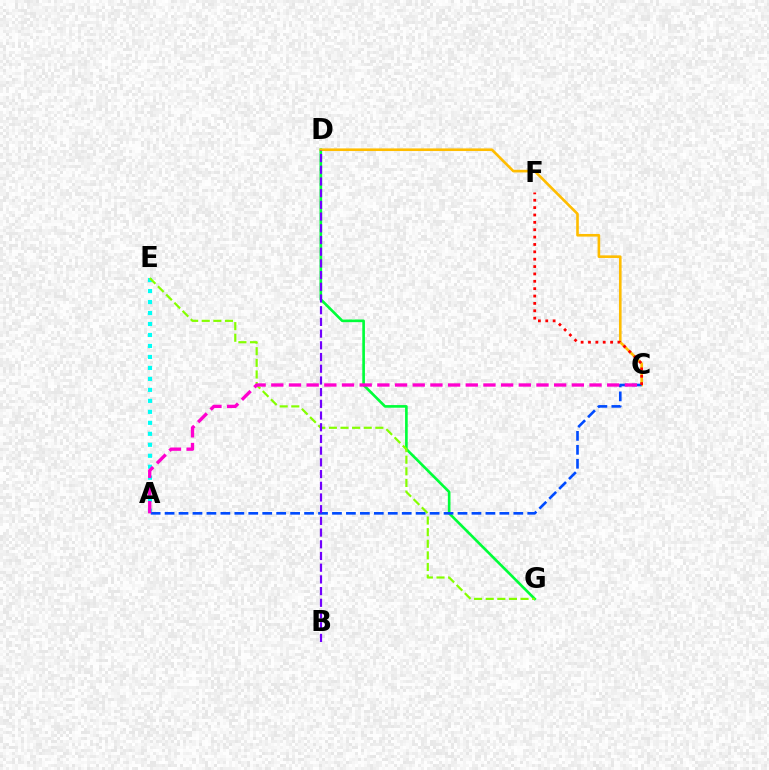{('D', 'G'): [{'color': '#00ff39', 'line_style': 'solid', 'thickness': 1.91}], ('A', 'E'): [{'color': '#00fff6', 'line_style': 'dotted', 'thickness': 2.98}], ('C', 'D'): [{'color': '#ffbd00', 'line_style': 'solid', 'thickness': 1.89}], ('A', 'C'): [{'color': '#004bff', 'line_style': 'dashed', 'thickness': 1.9}, {'color': '#ff00cf', 'line_style': 'dashed', 'thickness': 2.4}], ('E', 'G'): [{'color': '#84ff00', 'line_style': 'dashed', 'thickness': 1.58}], ('B', 'D'): [{'color': '#7200ff', 'line_style': 'dashed', 'thickness': 1.59}], ('C', 'F'): [{'color': '#ff0000', 'line_style': 'dotted', 'thickness': 2.0}]}